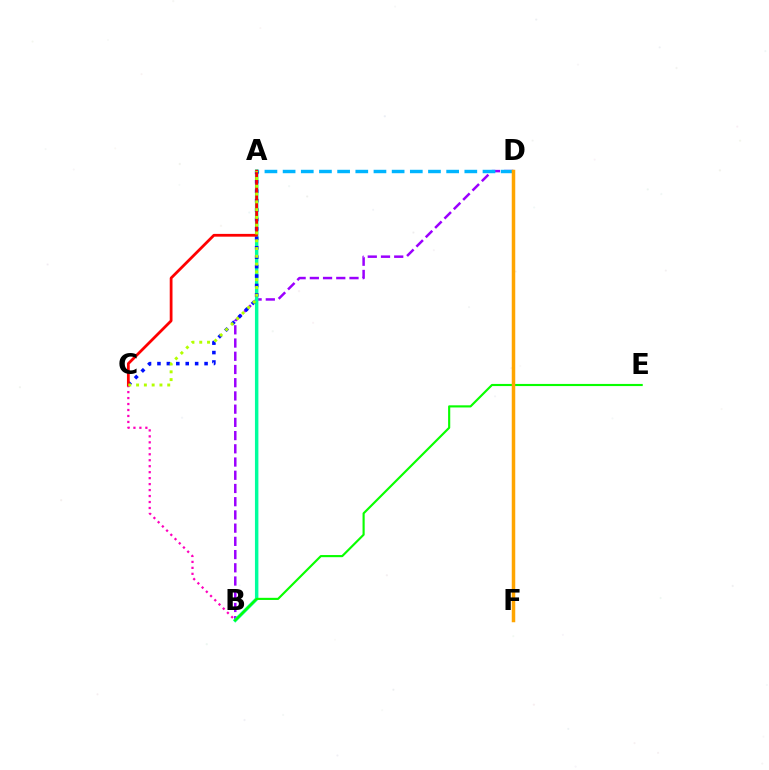{('B', 'D'): [{'color': '#9b00ff', 'line_style': 'dashed', 'thickness': 1.8}], ('A', 'B'): [{'color': '#00ff9d', 'line_style': 'solid', 'thickness': 2.49}], ('A', 'D'): [{'color': '#00b5ff', 'line_style': 'dashed', 'thickness': 2.47}], ('A', 'C'): [{'color': '#0010ff', 'line_style': 'dotted', 'thickness': 2.56}, {'color': '#ff0000', 'line_style': 'solid', 'thickness': 1.99}, {'color': '#b3ff00', 'line_style': 'dotted', 'thickness': 2.11}], ('B', 'C'): [{'color': '#ff00bd', 'line_style': 'dotted', 'thickness': 1.62}], ('B', 'E'): [{'color': '#08ff00', 'line_style': 'solid', 'thickness': 1.54}], ('D', 'F'): [{'color': '#ffa500', 'line_style': 'solid', 'thickness': 2.52}]}